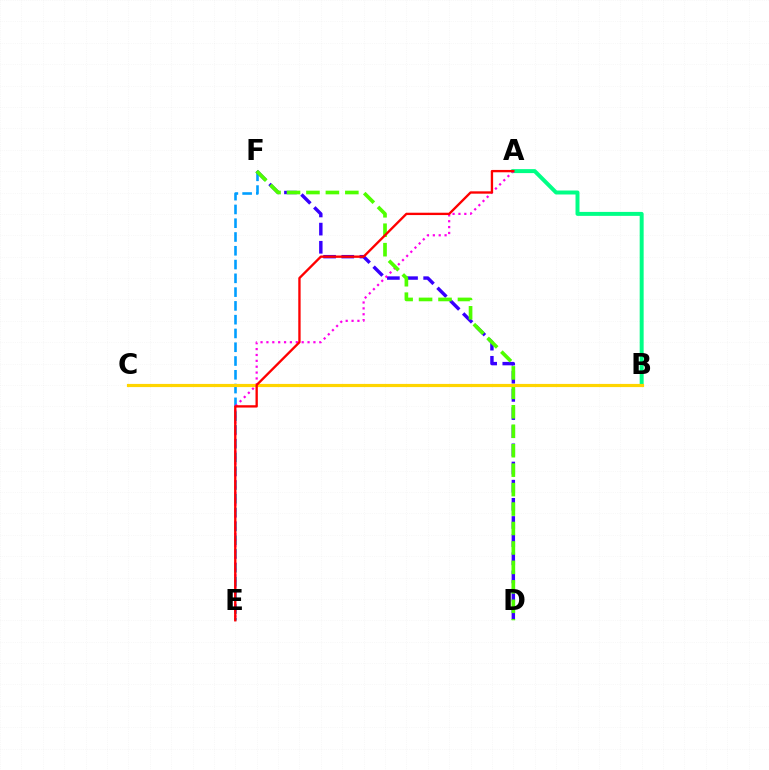{('E', 'F'): [{'color': '#009eff', 'line_style': 'dashed', 'thickness': 1.87}], ('D', 'F'): [{'color': '#3700ff', 'line_style': 'dashed', 'thickness': 2.47}, {'color': '#4fff00', 'line_style': 'dashed', 'thickness': 2.64}], ('A', 'B'): [{'color': '#00ff86', 'line_style': 'solid', 'thickness': 2.86}], ('A', 'E'): [{'color': '#ff00ed', 'line_style': 'dotted', 'thickness': 1.6}, {'color': '#ff0000', 'line_style': 'solid', 'thickness': 1.69}], ('B', 'C'): [{'color': '#ffd500', 'line_style': 'solid', 'thickness': 2.28}]}